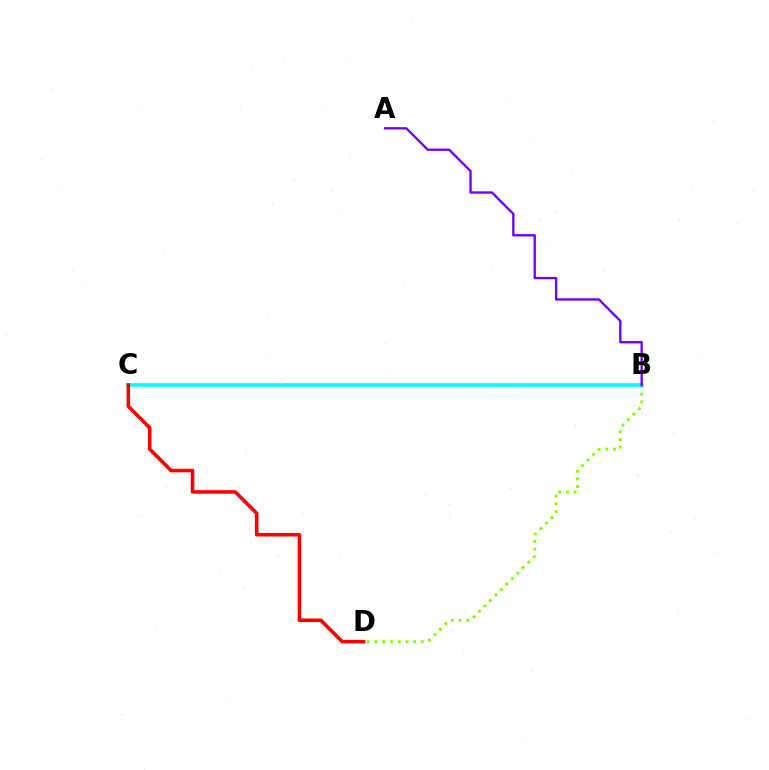{('B', 'D'): [{'color': '#84ff00', 'line_style': 'dotted', 'thickness': 2.1}], ('B', 'C'): [{'color': '#00fff6', 'line_style': 'solid', 'thickness': 2.58}], ('A', 'B'): [{'color': '#7200ff', 'line_style': 'solid', 'thickness': 1.69}], ('C', 'D'): [{'color': '#ff0000', 'line_style': 'solid', 'thickness': 2.56}]}